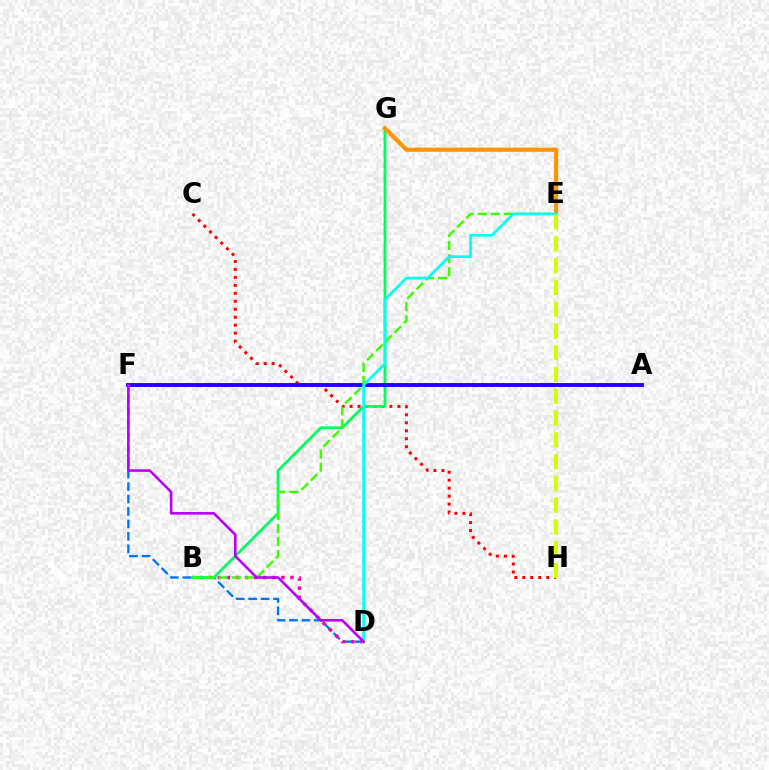{('D', 'F'): [{'color': '#0074ff', 'line_style': 'dashed', 'thickness': 1.69}, {'color': '#b900ff', 'line_style': 'solid', 'thickness': 1.87}], ('C', 'H'): [{'color': '#ff0000', 'line_style': 'dotted', 'thickness': 2.17}], ('B', 'D'): [{'color': '#ff00ac', 'line_style': 'dotted', 'thickness': 2.47}], ('B', 'G'): [{'color': '#00ff5c', 'line_style': 'solid', 'thickness': 2.0}], ('A', 'F'): [{'color': '#2500ff', 'line_style': 'solid', 'thickness': 2.8}], ('B', 'E'): [{'color': '#3dff00', 'line_style': 'dashed', 'thickness': 1.77}], ('E', 'G'): [{'color': '#ff9400', 'line_style': 'solid', 'thickness': 2.97}], ('D', 'E'): [{'color': '#00fff6', 'line_style': 'solid', 'thickness': 1.92}], ('E', 'H'): [{'color': '#d1ff00', 'line_style': 'dashed', 'thickness': 2.96}]}